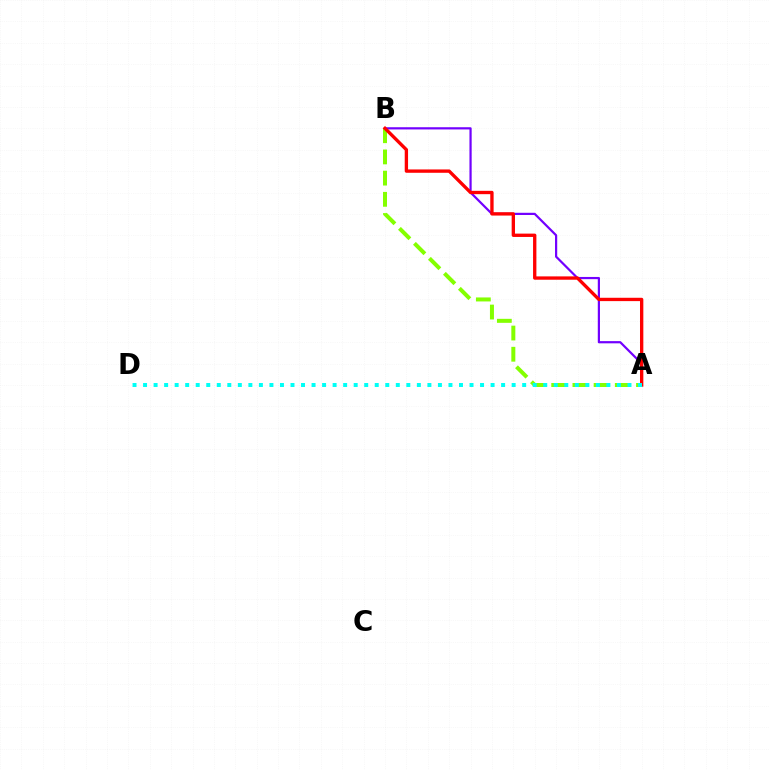{('A', 'B'): [{'color': '#7200ff', 'line_style': 'solid', 'thickness': 1.59}, {'color': '#84ff00', 'line_style': 'dashed', 'thickness': 2.88}, {'color': '#ff0000', 'line_style': 'solid', 'thickness': 2.4}], ('A', 'D'): [{'color': '#00fff6', 'line_style': 'dotted', 'thickness': 2.86}]}